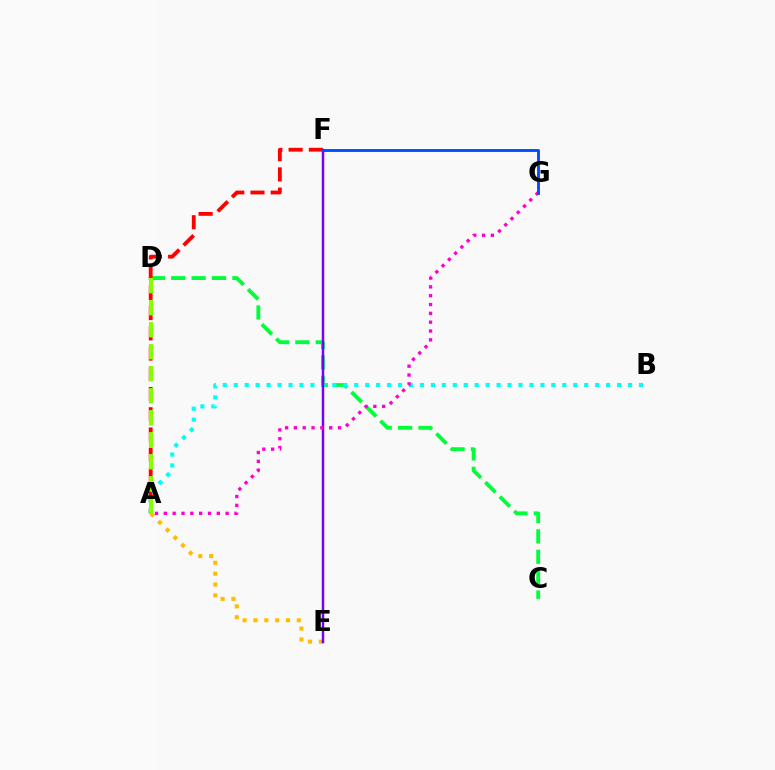{('C', 'D'): [{'color': '#00ff39', 'line_style': 'dashed', 'thickness': 2.77}], ('A', 'F'): [{'color': '#ff0000', 'line_style': 'dashed', 'thickness': 2.75}], ('A', 'B'): [{'color': '#00fff6', 'line_style': 'dotted', 'thickness': 2.98}], ('A', 'E'): [{'color': '#ffbd00', 'line_style': 'dotted', 'thickness': 2.95}], ('E', 'F'): [{'color': '#7200ff', 'line_style': 'solid', 'thickness': 1.78}], ('A', 'G'): [{'color': '#ff00cf', 'line_style': 'dotted', 'thickness': 2.4}], ('F', 'G'): [{'color': '#004bff', 'line_style': 'solid', 'thickness': 2.06}], ('A', 'D'): [{'color': '#84ff00', 'line_style': 'dashed', 'thickness': 2.99}]}